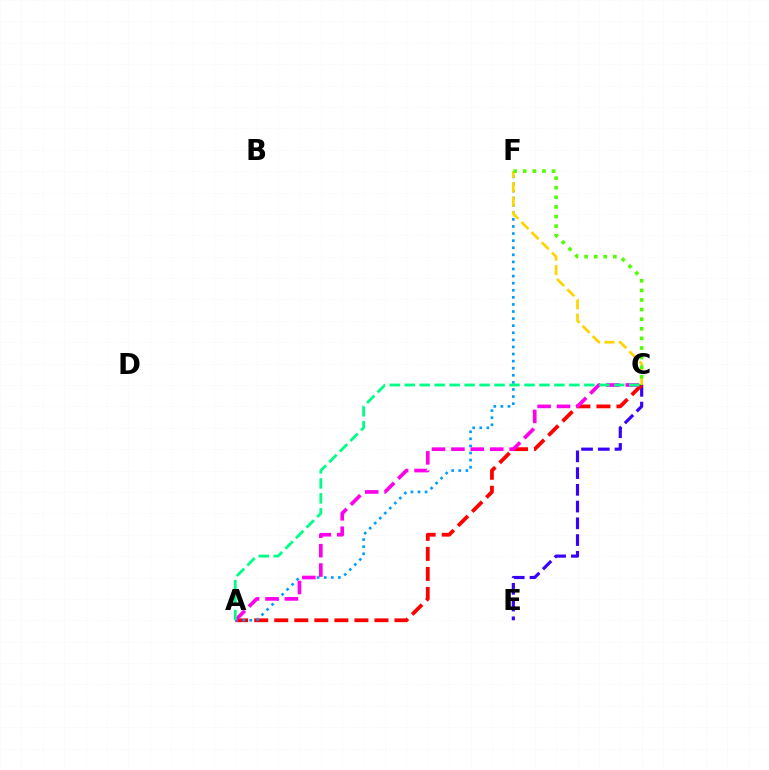{('C', 'E'): [{'color': '#3700ff', 'line_style': 'dashed', 'thickness': 2.27}], ('A', 'C'): [{'color': '#ff0000', 'line_style': 'dashed', 'thickness': 2.72}, {'color': '#ff00ed', 'line_style': 'dashed', 'thickness': 2.64}, {'color': '#00ff86', 'line_style': 'dashed', 'thickness': 2.03}], ('A', 'F'): [{'color': '#009eff', 'line_style': 'dotted', 'thickness': 1.93}], ('C', 'F'): [{'color': '#ffd500', 'line_style': 'dashed', 'thickness': 1.95}, {'color': '#4fff00', 'line_style': 'dotted', 'thickness': 2.61}]}